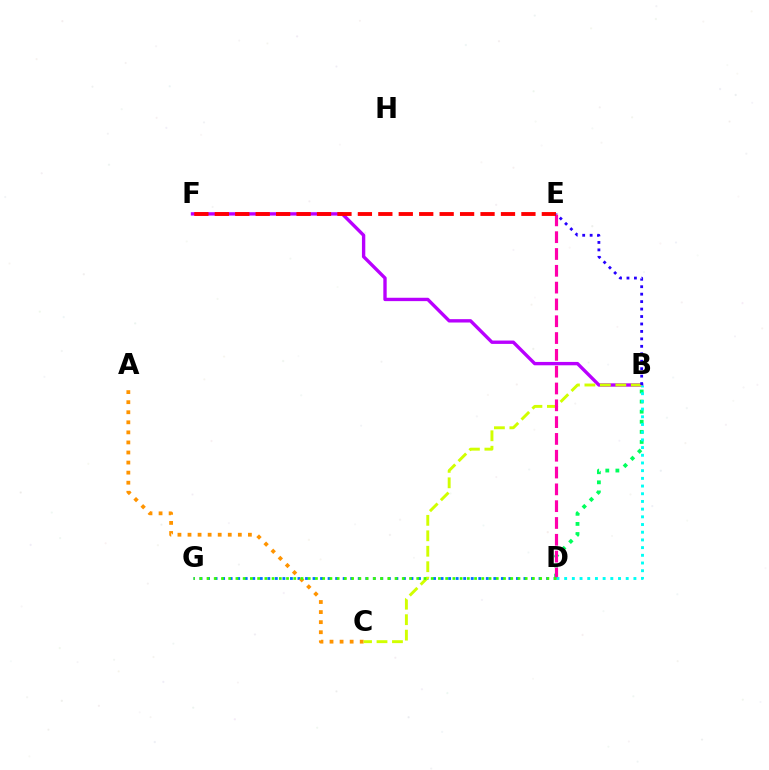{('B', 'D'): [{'color': '#00ff5c', 'line_style': 'dotted', 'thickness': 2.74}, {'color': '#00fff6', 'line_style': 'dotted', 'thickness': 2.09}], ('D', 'G'): [{'color': '#0074ff', 'line_style': 'dotted', 'thickness': 2.05}, {'color': '#3dff00', 'line_style': 'dotted', 'thickness': 1.97}], ('B', 'F'): [{'color': '#b900ff', 'line_style': 'solid', 'thickness': 2.42}], ('A', 'C'): [{'color': '#ff9400', 'line_style': 'dotted', 'thickness': 2.73}], ('B', 'C'): [{'color': '#d1ff00', 'line_style': 'dashed', 'thickness': 2.1}], ('D', 'E'): [{'color': '#ff00ac', 'line_style': 'dashed', 'thickness': 2.28}], ('E', 'F'): [{'color': '#ff0000', 'line_style': 'dashed', 'thickness': 2.78}], ('B', 'E'): [{'color': '#2500ff', 'line_style': 'dotted', 'thickness': 2.02}]}